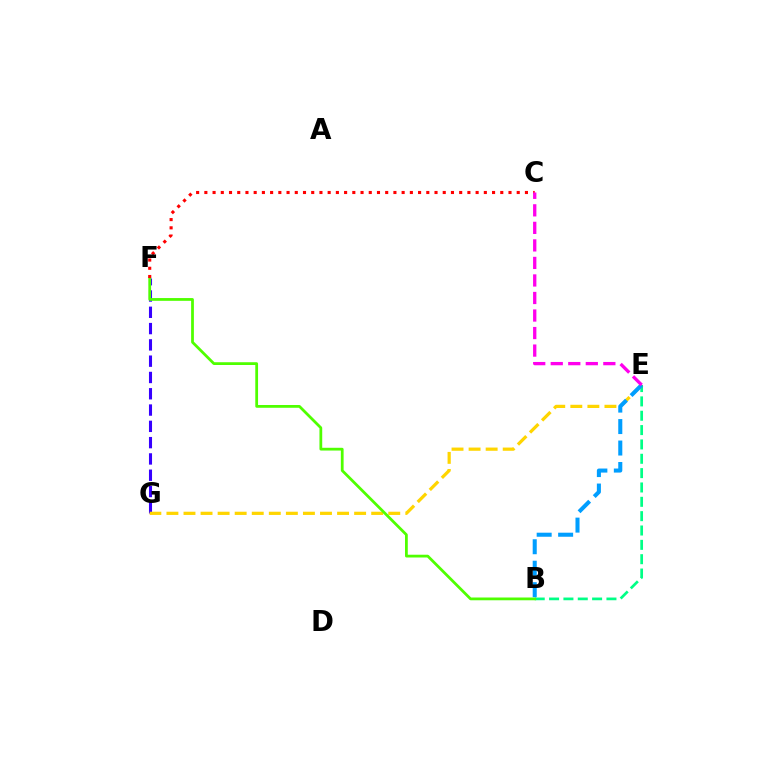{('B', 'E'): [{'color': '#00ff86', 'line_style': 'dashed', 'thickness': 1.95}, {'color': '#009eff', 'line_style': 'dashed', 'thickness': 2.92}], ('F', 'G'): [{'color': '#3700ff', 'line_style': 'dashed', 'thickness': 2.21}], ('E', 'G'): [{'color': '#ffd500', 'line_style': 'dashed', 'thickness': 2.32}], ('B', 'F'): [{'color': '#4fff00', 'line_style': 'solid', 'thickness': 1.99}], ('C', 'F'): [{'color': '#ff0000', 'line_style': 'dotted', 'thickness': 2.23}], ('C', 'E'): [{'color': '#ff00ed', 'line_style': 'dashed', 'thickness': 2.38}]}